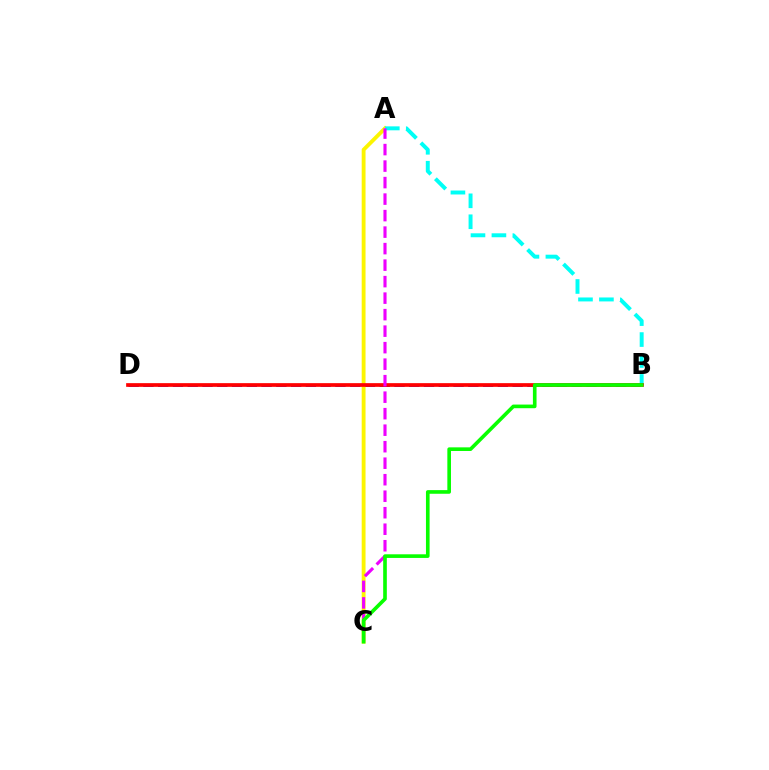{('B', 'D'): [{'color': '#0010ff', 'line_style': 'dashed', 'thickness': 2.01}, {'color': '#ff0000', 'line_style': 'solid', 'thickness': 2.66}], ('A', 'C'): [{'color': '#fcf500', 'line_style': 'solid', 'thickness': 2.77}, {'color': '#ee00ff', 'line_style': 'dashed', 'thickness': 2.24}], ('A', 'B'): [{'color': '#00fff6', 'line_style': 'dashed', 'thickness': 2.85}], ('B', 'C'): [{'color': '#08ff00', 'line_style': 'solid', 'thickness': 2.62}]}